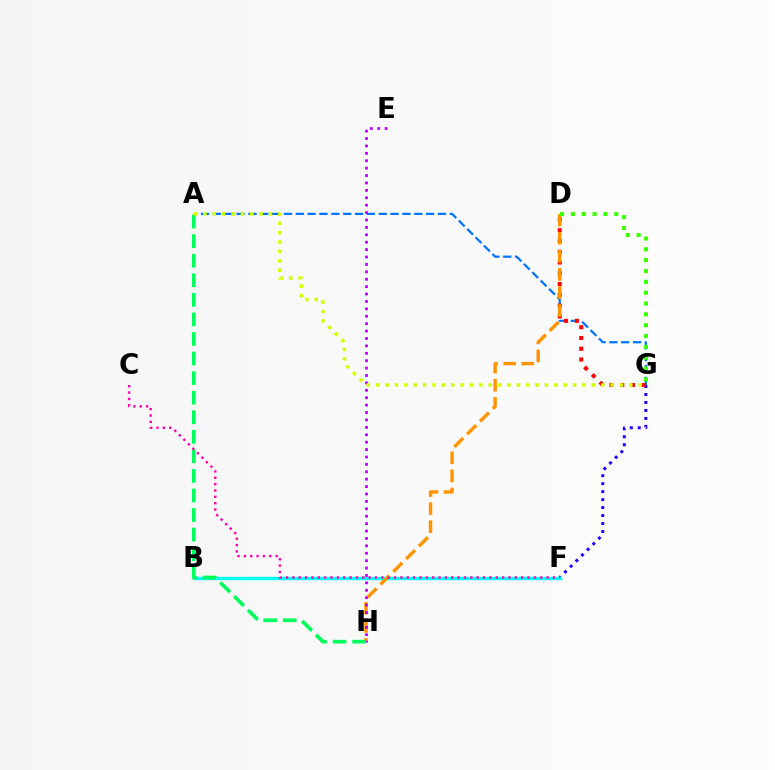{('A', 'G'): [{'color': '#0074ff', 'line_style': 'dashed', 'thickness': 1.61}, {'color': '#d1ff00', 'line_style': 'dotted', 'thickness': 2.55}], ('F', 'G'): [{'color': '#2500ff', 'line_style': 'dotted', 'thickness': 2.17}], ('D', 'G'): [{'color': '#ff0000', 'line_style': 'dotted', 'thickness': 2.93}, {'color': '#3dff00', 'line_style': 'dotted', 'thickness': 2.95}], ('B', 'F'): [{'color': '#00fff6', 'line_style': 'solid', 'thickness': 2.45}], ('D', 'H'): [{'color': '#ff9400', 'line_style': 'dashed', 'thickness': 2.46}], ('E', 'H'): [{'color': '#b900ff', 'line_style': 'dotted', 'thickness': 2.01}], ('A', 'H'): [{'color': '#00ff5c', 'line_style': 'dashed', 'thickness': 2.66}], ('C', 'F'): [{'color': '#ff00ac', 'line_style': 'dotted', 'thickness': 1.73}]}